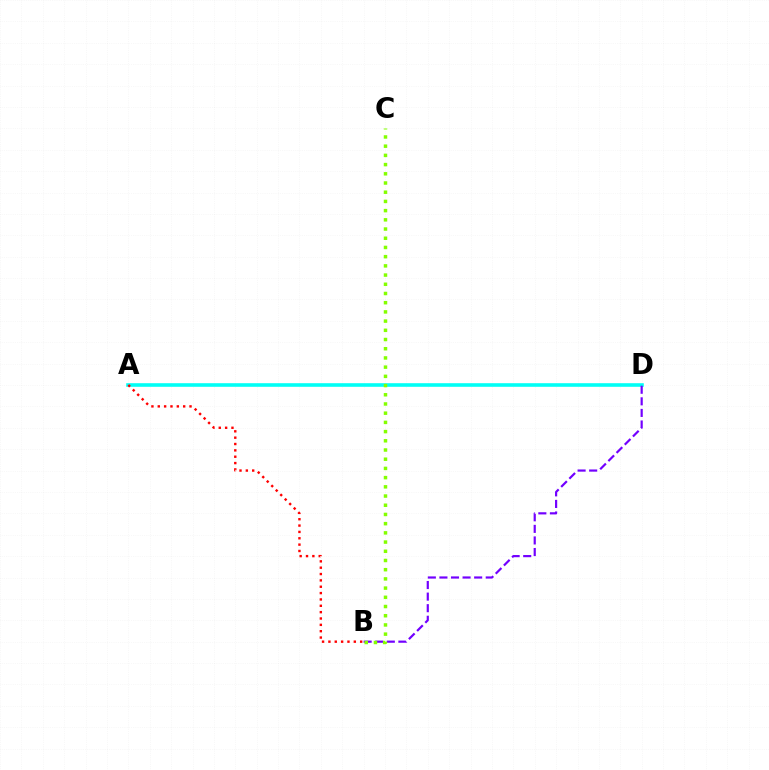{('A', 'D'): [{'color': '#00fff6', 'line_style': 'solid', 'thickness': 2.59}], ('B', 'D'): [{'color': '#7200ff', 'line_style': 'dashed', 'thickness': 1.57}], ('A', 'B'): [{'color': '#ff0000', 'line_style': 'dotted', 'thickness': 1.73}], ('B', 'C'): [{'color': '#84ff00', 'line_style': 'dotted', 'thickness': 2.5}]}